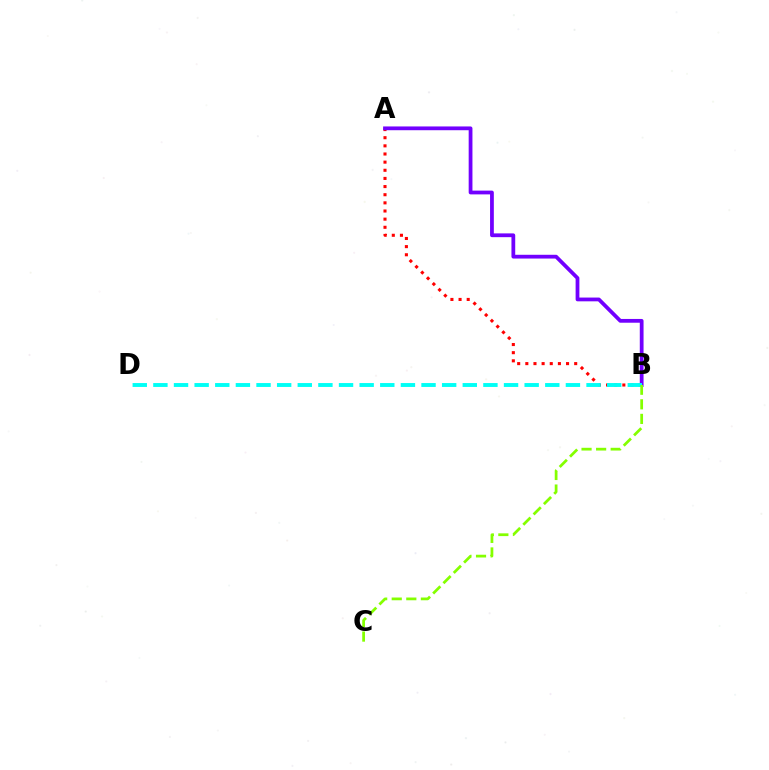{('A', 'B'): [{'color': '#ff0000', 'line_style': 'dotted', 'thickness': 2.21}, {'color': '#7200ff', 'line_style': 'solid', 'thickness': 2.71}], ('B', 'D'): [{'color': '#00fff6', 'line_style': 'dashed', 'thickness': 2.8}], ('B', 'C'): [{'color': '#84ff00', 'line_style': 'dashed', 'thickness': 1.98}]}